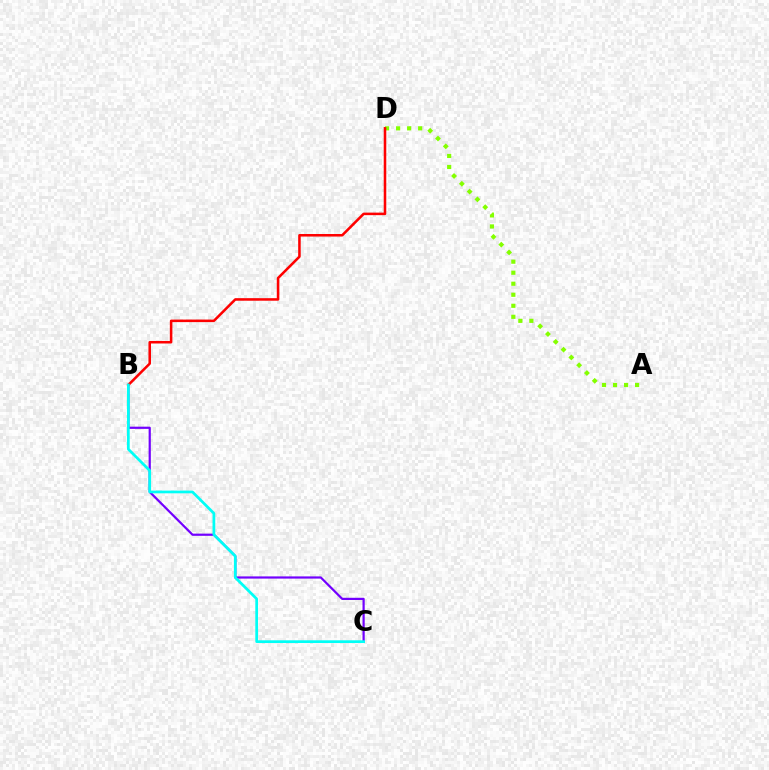{('A', 'D'): [{'color': '#84ff00', 'line_style': 'dotted', 'thickness': 3.0}], ('B', 'C'): [{'color': '#7200ff', 'line_style': 'solid', 'thickness': 1.59}, {'color': '#00fff6', 'line_style': 'solid', 'thickness': 1.97}], ('B', 'D'): [{'color': '#ff0000', 'line_style': 'solid', 'thickness': 1.83}]}